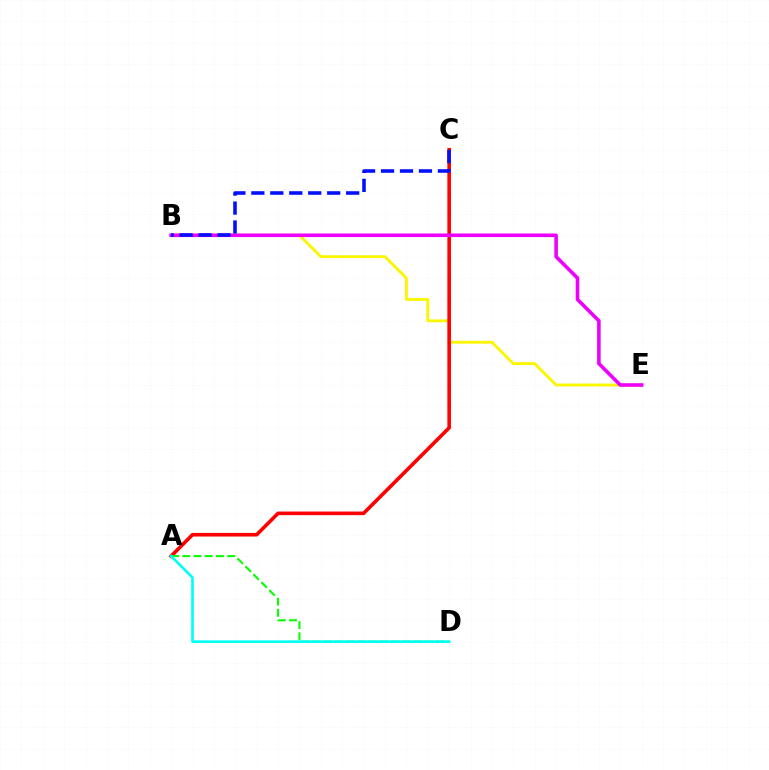{('B', 'E'): [{'color': '#fcf500', 'line_style': 'solid', 'thickness': 2.06}, {'color': '#ee00ff', 'line_style': 'solid', 'thickness': 2.58}], ('A', 'C'): [{'color': '#ff0000', 'line_style': 'solid', 'thickness': 2.6}], ('A', 'D'): [{'color': '#08ff00', 'line_style': 'dashed', 'thickness': 1.52}, {'color': '#00fff6', 'line_style': 'solid', 'thickness': 1.89}], ('B', 'C'): [{'color': '#0010ff', 'line_style': 'dashed', 'thickness': 2.58}]}